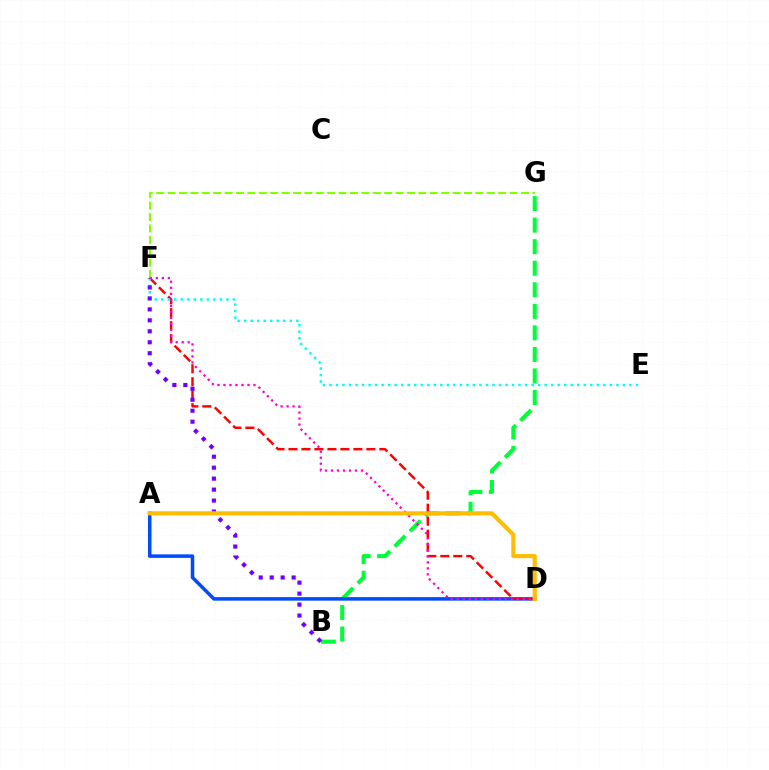{('F', 'G'): [{'color': '#84ff00', 'line_style': 'dashed', 'thickness': 1.55}], ('B', 'G'): [{'color': '#00ff39', 'line_style': 'dashed', 'thickness': 2.93}], ('A', 'D'): [{'color': '#004bff', 'line_style': 'solid', 'thickness': 2.53}, {'color': '#ffbd00', 'line_style': 'solid', 'thickness': 2.98}], ('D', 'F'): [{'color': '#ff0000', 'line_style': 'dashed', 'thickness': 1.76}, {'color': '#ff00cf', 'line_style': 'dotted', 'thickness': 1.63}], ('E', 'F'): [{'color': '#00fff6', 'line_style': 'dotted', 'thickness': 1.77}], ('B', 'F'): [{'color': '#7200ff', 'line_style': 'dotted', 'thickness': 2.98}]}